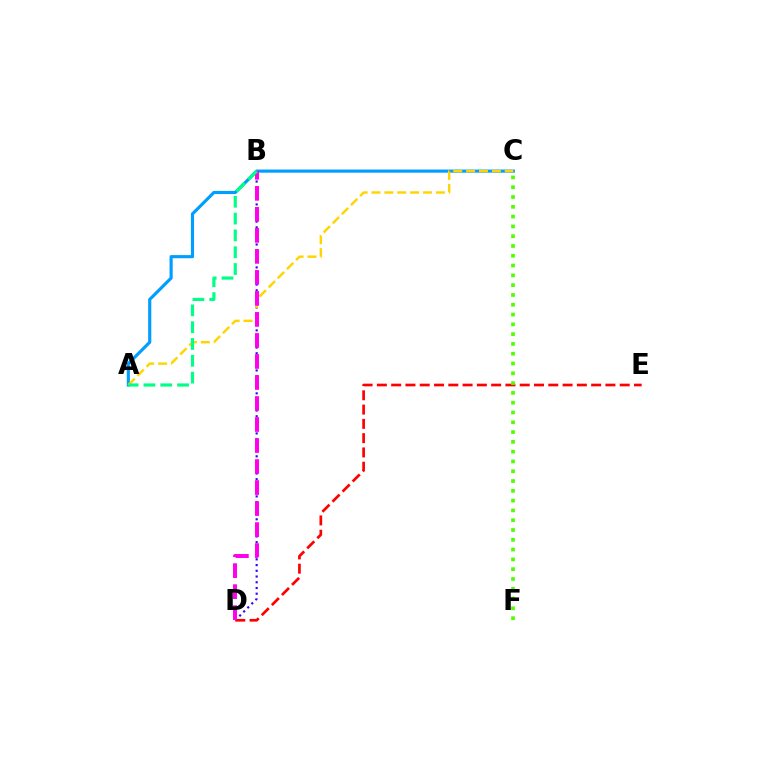{('B', 'D'): [{'color': '#3700ff', 'line_style': 'dotted', 'thickness': 1.56}, {'color': '#ff00ed', 'line_style': 'dashed', 'thickness': 2.86}], ('D', 'E'): [{'color': '#ff0000', 'line_style': 'dashed', 'thickness': 1.94}], ('A', 'C'): [{'color': '#009eff', 'line_style': 'solid', 'thickness': 2.27}, {'color': '#ffd500', 'line_style': 'dashed', 'thickness': 1.75}], ('A', 'B'): [{'color': '#00ff86', 'line_style': 'dashed', 'thickness': 2.28}], ('C', 'F'): [{'color': '#4fff00', 'line_style': 'dotted', 'thickness': 2.66}]}